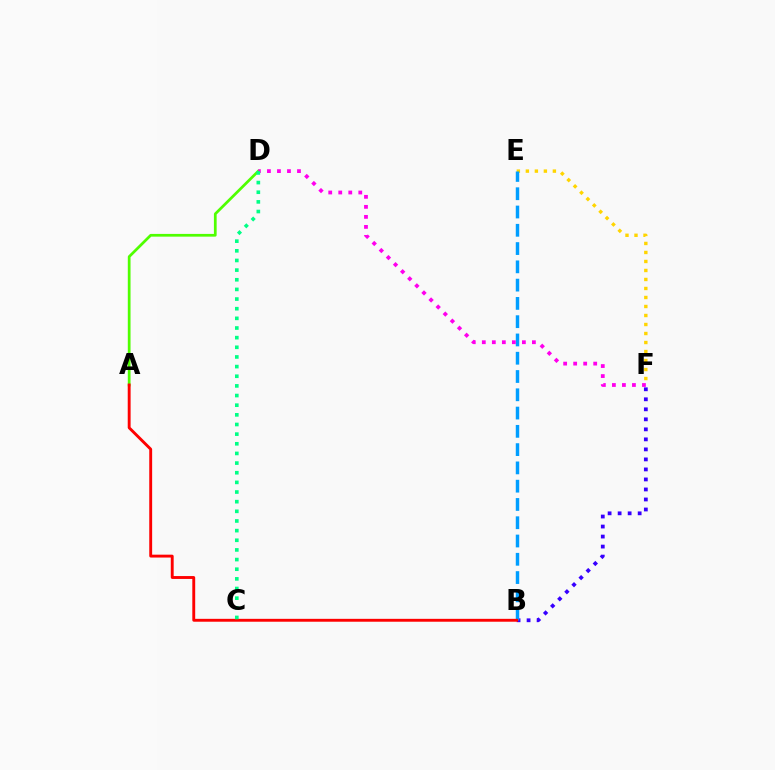{('B', 'F'): [{'color': '#3700ff', 'line_style': 'dotted', 'thickness': 2.72}], ('E', 'F'): [{'color': '#ffd500', 'line_style': 'dotted', 'thickness': 2.45}], ('A', 'D'): [{'color': '#4fff00', 'line_style': 'solid', 'thickness': 1.97}], ('B', 'E'): [{'color': '#009eff', 'line_style': 'dashed', 'thickness': 2.48}], ('A', 'B'): [{'color': '#ff0000', 'line_style': 'solid', 'thickness': 2.07}], ('D', 'F'): [{'color': '#ff00ed', 'line_style': 'dotted', 'thickness': 2.72}], ('C', 'D'): [{'color': '#00ff86', 'line_style': 'dotted', 'thickness': 2.62}]}